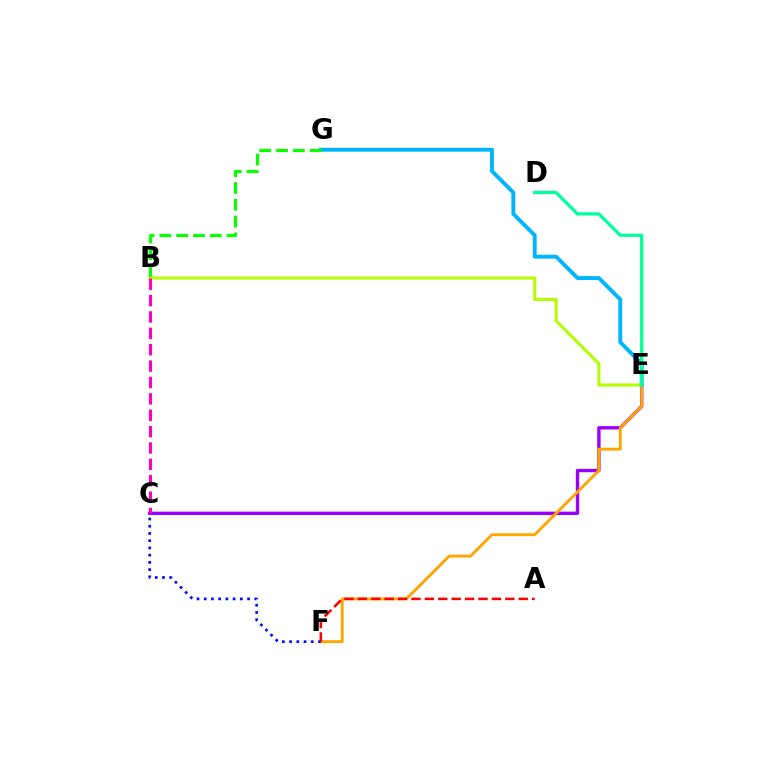{('C', 'E'): [{'color': '#9b00ff', 'line_style': 'solid', 'thickness': 2.43}], ('B', 'E'): [{'color': '#b3ff00', 'line_style': 'solid', 'thickness': 2.2}], ('B', 'C'): [{'color': '#ff00bd', 'line_style': 'dashed', 'thickness': 2.22}], ('E', 'G'): [{'color': '#00b5ff', 'line_style': 'solid', 'thickness': 2.8}], ('E', 'F'): [{'color': '#ffa500', 'line_style': 'solid', 'thickness': 2.09}], ('C', 'F'): [{'color': '#0010ff', 'line_style': 'dotted', 'thickness': 1.96}], ('A', 'F'): [{'color': '#ff0000', 'line_style': 'dashed', 'thickness': 1.82}], ('B', 'G'): [{'color': '#08ff00', 'line_style': 'dashed', 'thickness': 2.28}], ('D', 'E'): [{'color': '#00ff9d', 'line_style': 'solid', 'thickness': 2.34}]}